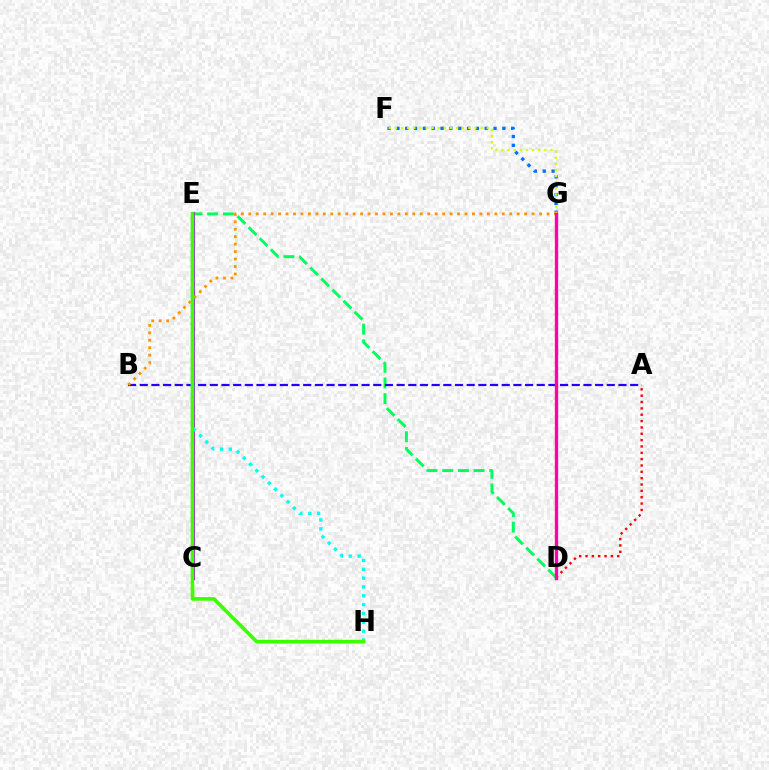{('F', 'G'): [{'color': '#0074ff', 'line_style': 'dotted', 'thickness': 2.4}, {'color': '#d1ff00', 'line_style': 'dotted', 'thickness': 1.66}], ('D', 'E'): [{'color': '#00ff5c', 'line_style': 'dashed', 'thickness': 2.13}], ('C', 'E'): [{'color': '#b900ff', 'line_style': 'solid', 'thickness': 2.94}], ('A', 'B'): [{'color': '#2500ff', 'line_style': 'dashed', 'thickness': 1.59}], ('E', 'H'): [{'color': '#00fff6', 'line_style': 'dotted', 'thickness': 2.4}, {'color': '#3dff00', 'line_style': 'solid', 'thickness': 2.61}], ('A', 'D'): [{'color': '#ff0000', 'line_style': 'dotted', 'thickness': 1.72}], ('B', 'G'): [{'color': '#ff9400', 'line_style': 'dotted', 'thickness': 2.03}], ('D', 'G'): [{'color': '#ff00ac', 'line_style': 'solid', 'thickness': 2.39}]}